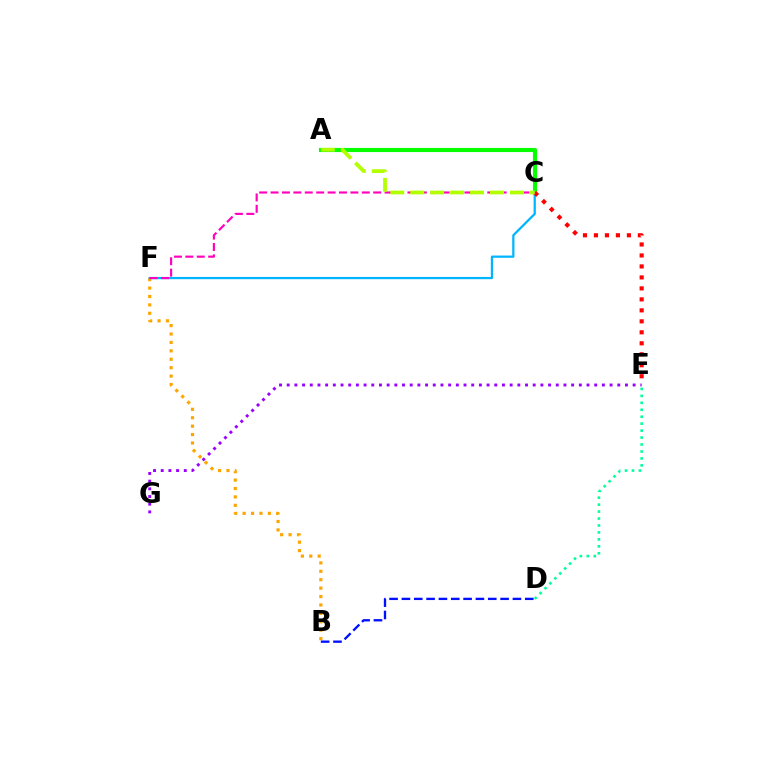{('A', 'C'): [{'color': '#08ff00', 'line_style': 'solid', 'thickness': 2.97}, {'color': '#b3ff00', 'line_style': 'dashed', 'thickness': 2.71}], ('D', 'E'): [{'color': '#00ff9d', 'line_style': 'dotted', 'thickness': 1.89}], ('B', 'F'): [{'color': '#ffa500', 'line_style': 'dotted', 'thickness': 2.29}], ('C', 'F'): [{'color': '#00b5ff', 'line_style': 'solid', 'thickness': 1.61}, {'color': '#ff00bd', 'line_style': 'dashed', 'thickness': 1.55}], ('C', 'E'): [{'color': '#ff0000', 'line_style': 'dotted', 'thickness': 2.98}], ('B', 'D'): [{'color': '#0010ff', 'line_style': 'dashed', 'thickness': 1.68}], ('E', 'G'): [{'color': '#9b00ff', 'line_style': 'dotted', 'thickness': 2.09}]}